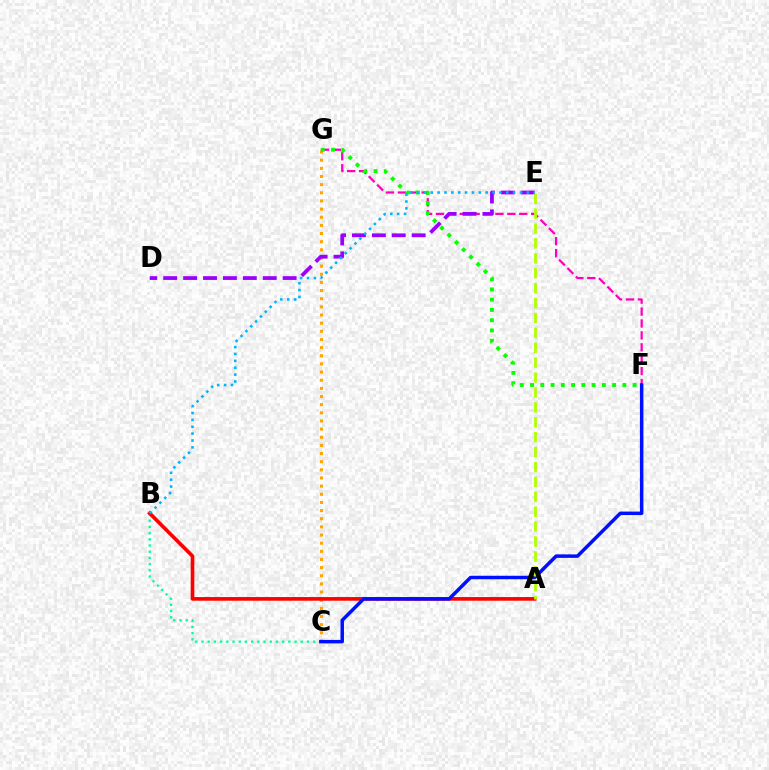{('F', 'G'): [{'color': '#ff00bd', 'line_style': 'dashed', 'thickness': 1.62}, {'color': '#08ff00', 'line_style': 'dotted', 'thickness': 2.79}], ('C', 'G'): [{'color': '#ffa500', 'line_style': 'dotted', 'thickness': 2.21}], ('B', 'C'): [{'color': '#00ff9d', 'line_style': 'dotted', 'thickness': 1.69}], ('A', 'B'): [{'color': '#ff0000', 'line_style': 'solid', 'thickness': 2.63}], ('D', 'E'): [{'color': '#9b00ff', 'line_style': 'dashed', 'thickness': 2.7}], ('C', 'F'): [{'color': '#0010ff', 'line_style': 'solid', 'thickness': 2.51}], ('A', 'E'): [{'color': '#b3ff00', 'line_style': 'dashed', 'thickness': 2.02}], ('B', 'E'): [{'color': '#00b5ff', 'line_style': 'dotted', 'thickness': 1.87}]}